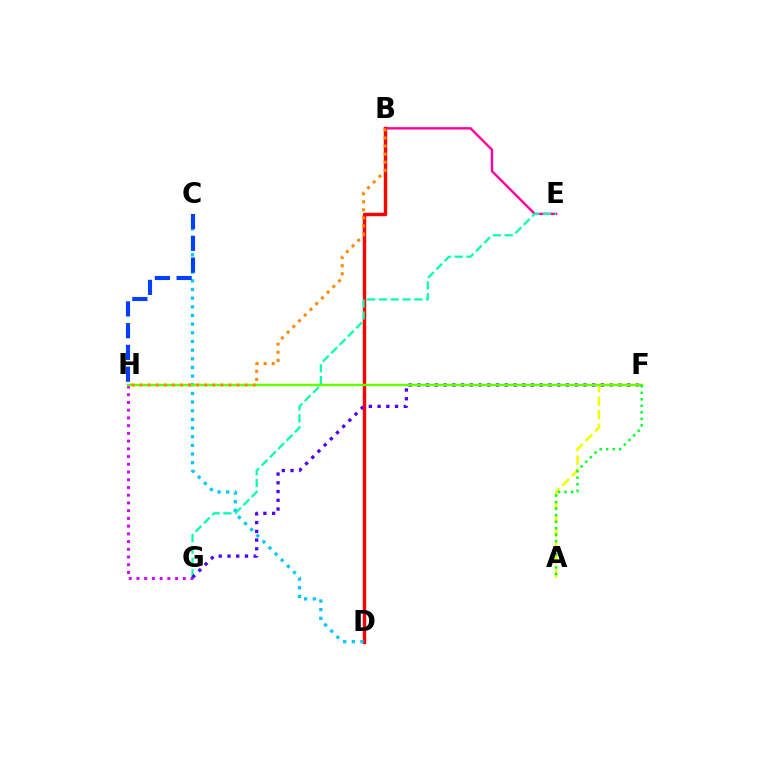{('B', 'E'): [{'color': '#ff00a0', 'line_style': 'solid', 'thickness': 1.73}], ('B', 'D'): [{'color': '#ff0000', 'line_style': 'solid', 'thickness': 2.46}], ('G', 'H'): [{'color': '#d600ff', 'line_style': 'dotted', 'thickness': 2.1}], ('C', 'D'): [{'color': '#00c7ff', 'line_style': 'dotted', 'thickness': 2.35}], ('E', 'G'): [{'color': '#00ffaf', 'line_style': 'dashed', 'thickness': 1.6}], ('F', 'G'): [{'color': '#4f00ff', 'line_style': 'dotted', 'thickness': 2.37}], ('A', 'F'): [{'color': '#eeff00', 'line_style': 'dashed', 'thickness': 1.84}, {'color': '#00ff27', 'line_style': 'dotted', 'thickness': 1.77}], ('F', 'H'): [{'color': '#66ff00', 'line_style': 'solid', 'thickness': 1.74}], ('C', 'H'): [{'color': '#003fff', 'line_style': 'dashed', 'thickness': 2.96}], ('B', 'H'): [{'color': '#ff8800', 'line_style': 'dotted', 'thickness': 2.2}]}